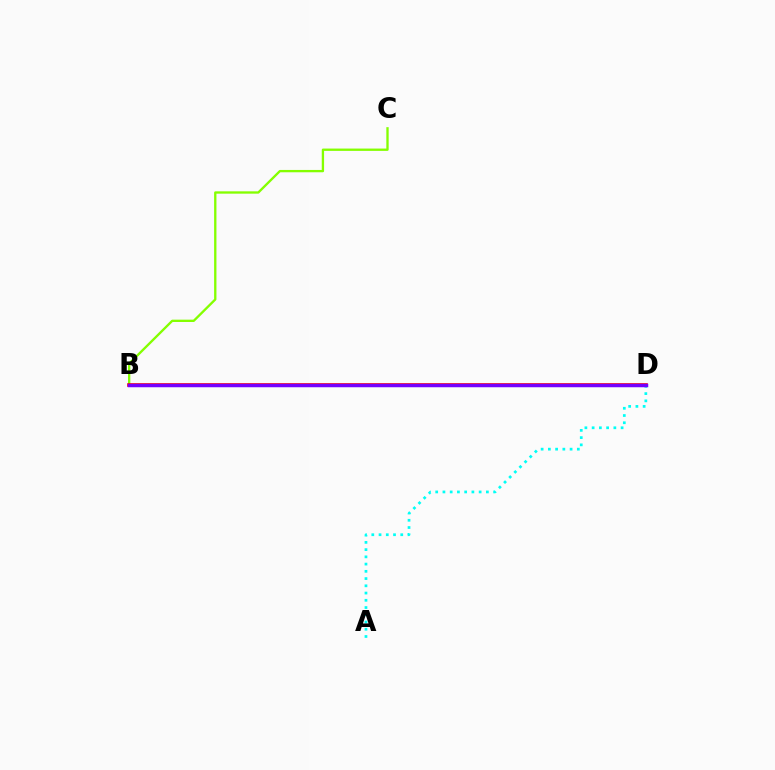{('B', 'C'): [{'color': '#84ff00', 'line_style': 'solid', 'thickness': 1.68}], ('A', 'D'): [{'color': '#00fff6', 'line_style': 'dotted', 'thickness': 1.97}], ('B', 'D'): [{'color': '#ff0000', 'line_style': 'solid', 'thickness': 2.6}, {'color': '#7200ff', 'line_style': 'solid', 'thickness': 2.51}]}